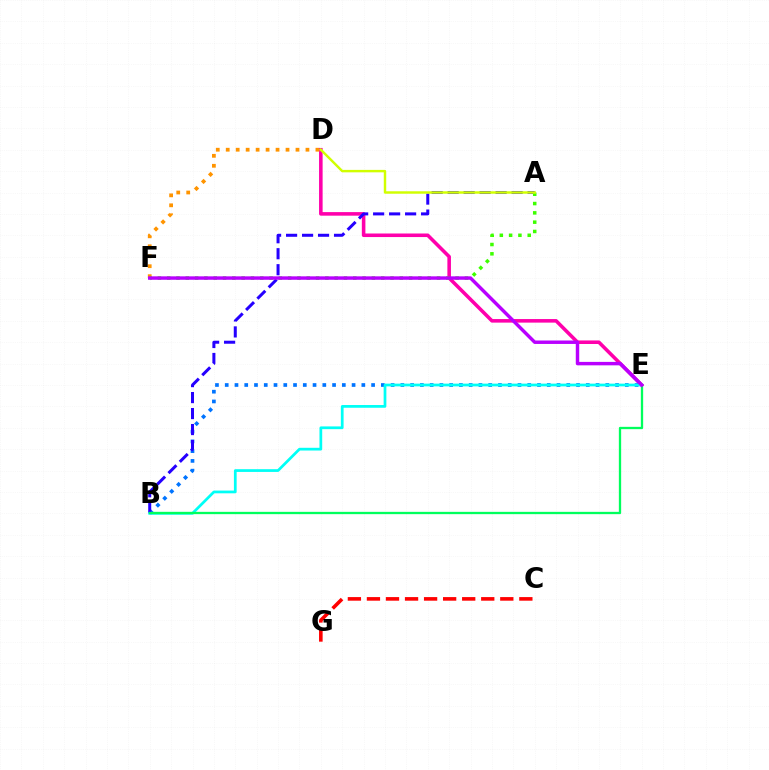{('D', 'E'): [{'color': '#ff00ac', 'line_style': 'solid', 'thickness': 2.57}], ('B', 'E'): [{'color': '#0074ff', 'line_style': 'dotted', 'thickness': 2.65}, {'color': '#00fff6', 'line_style': 'solid', 'thickness': 1.97}, {'color': '#00ff5c', 'line_style': 'solid', 'thickness': 1.66}], ('A', 'B'): [{'color': '#2500ff', 'line_style': 'dashed', 'thickness': 2.17}], ('C', 'G'): [{'color': '#ff0000', 'line_style': 'dashed', 'thickness': 2.59}], ('D', 'F'): [{'color': '#ff9400', 'line_style': 'dotted', 'thickness': 2.71}], ('A', 'F'): [{'color': '#3dff00', 'line_style': 'dotted', 'thickness': 2.53}], ('A', 'D'): [{'color': '#d1ff00', 'line_style': 'solid', 'thickness': 1.76}], ('E', 'F'): [{'color': '#b900ff', 'line_style': 'solid', 'thickness': 2.48}]}